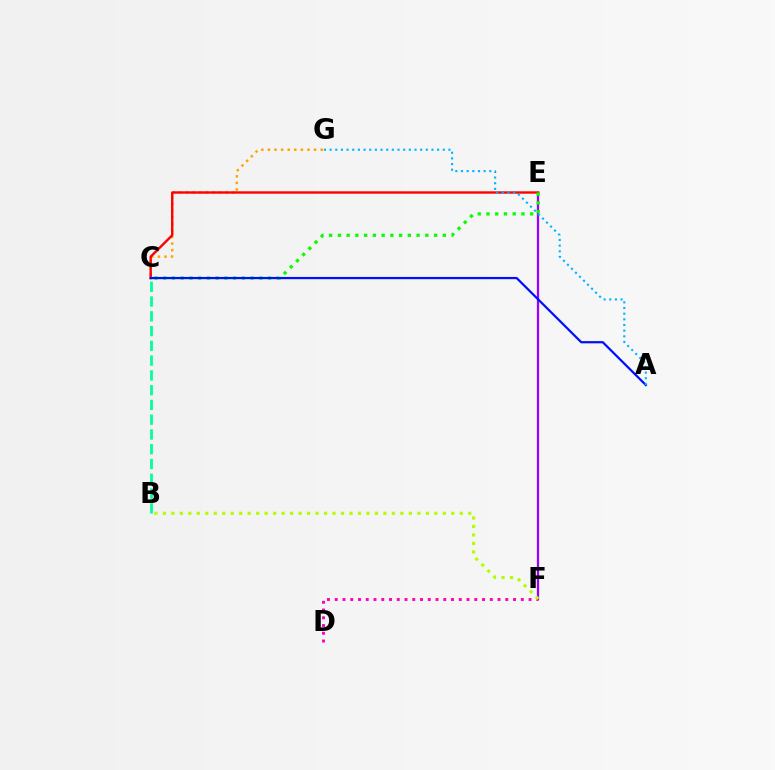{('C', 'G'): [{'color': '#ffa500', 'line_style': 'dotted', 'thickness': 1.79}], ('E', 'F'): [{'color': '#9b00ff', 'line_style': 'solid', 'thickness': 1.64}], ('B', 'C'): [{'color': '#00ff9d', 'line_style': 'dashed', 'thickness': 2.01}], ('C', 'E'): [{'color': '#ff0000', 'line_style': 'solid', 'thickness': 1.72}, {'color': '#08ff00', 'line_style': 'dotted', 'thickness': 2.38}], ('A', 'C'): [{'color': '#0010ff', 'line_style': 'solid', 'thickness': 1.61}], ('D', 'F'): [{'color': '#ff00bd', 'line_style': 'dotted', 'thickness': 2.11}], ('B', 'F'): [{'color': '#b3ff00', 'line_style': 'dotted', 'thickness': 2.3}], ('A', 'G'): [{'color': '#00b5ff', 'line_style': 'dotted', 'thickness': 1.54}]}